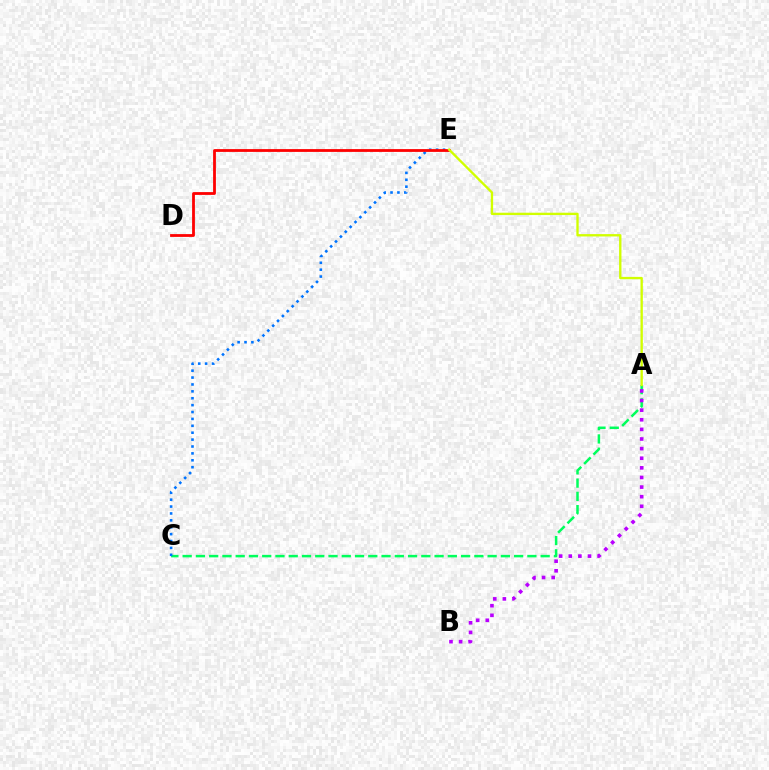{('A', 'C'): [{'color': '#00ff5c', 'line_style': 'dashed', 'thickness': 1.8}], ('C', 'E'): [{'color': '#0074ff', 'line_style': 'dotted', 'thickness': 1.87}], ('D', 'E'): [{'color': '#ff0000', 'line_style': 'solid', 'thickness': 2.01}], ('A', 'B'): [{'color': '#b900ff', 'line_style': 'dotted', 'thickness': 2.61}], ('A', 'E'): [{'color': '#d1ff00', 'line_style': 'solid', 'thickness': 1.69}]}